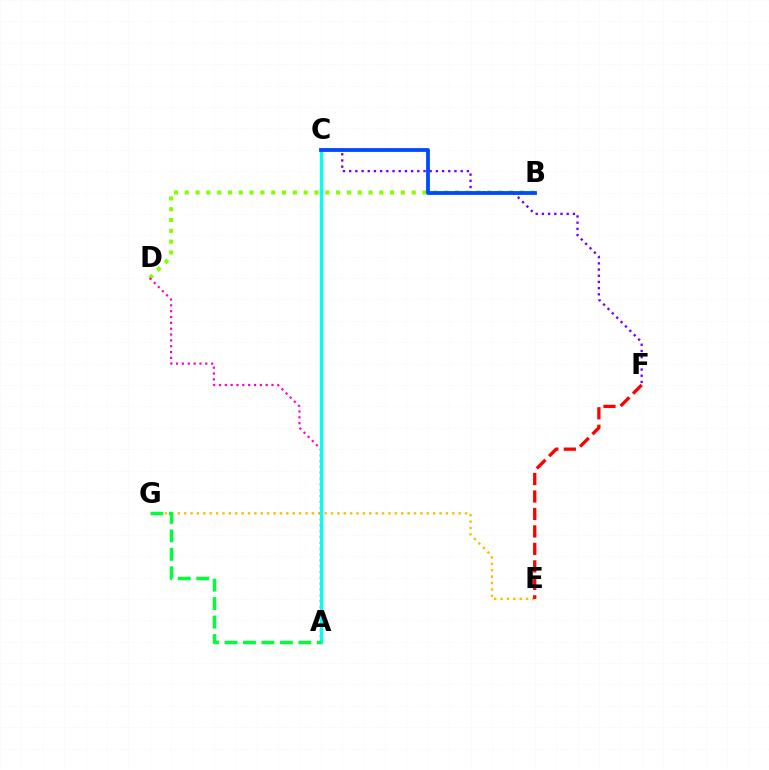{('E', 'G'): [{'color': '#ffbd00', 'line_style': 'dotted', 'thickness': 1.73}], ('C', 'F'): [{'color': '#7200ff', 'line_style': 'dotted', 'thickness': 1.68}], ('B', 'D'): [{'color': '#84ff00', 'line_style': 'dotted', 'thickness': 2.94}], ('A', 'D'): [{'color': '#ff00cf', 'line_style': 'dotted', 'thickness': 1.59}], ('A', 'C'): [{'color': '#00fff6', 'line_style': 'solid', 'thickness': 2.34}], ('B', 'C'): [{'color': '#004bff', 'line_style': 'solid', 'thickness': 2.75}], ('A', 'G'): [{'color': '#00ff39', 'line_style': 'dashed', 'thickness': 2.51}], ('E', 'F'): [{'color': '#ff0000', 'line_style': 'dashed', 'thickness': 2.37}]}